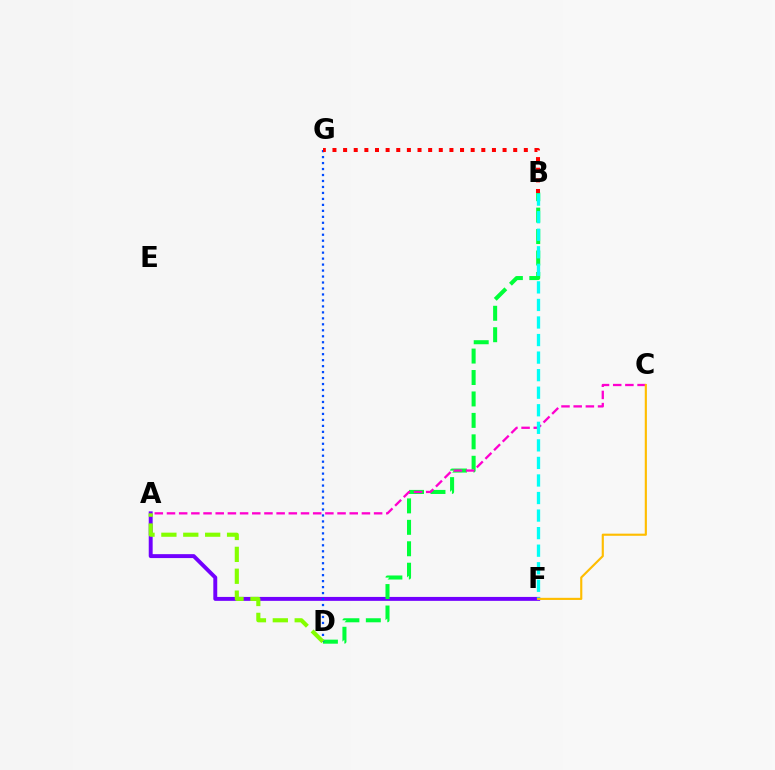{('A', 'F'): [{'color': '#7200ff', 'line_style': 'solid', 'thickness': 2.83}], ('B', 'D'): [{'color': '#00ff39', 'line_style': 'dashed', 'thickness': 2.91}], ('D', 'G'): [{'color': '#004bff', 'line_style': 'dotted', 'thickness': 1.62}], ('B', 'G'): [{'color': '#ff0000', 'line_style': 'dotted', 'thickness': 2.89}], ('A', 'C'): [{'color': '#ff00cf', 'line_style': 'dashed', 'thickness': 1.66}], ('B', 'F'): [{'color': '#00fff6', 'line_style': 'dashed', 'thickness': 2.38}], ('A', 'D'): [{'color': '#84ff00', 'line_style': 'dashed', 'thickness': 2.97}], ('C', 'F'): [{'color': '#ffbd00', 'line_style': 'solid', 'thickness': 1.54}]}